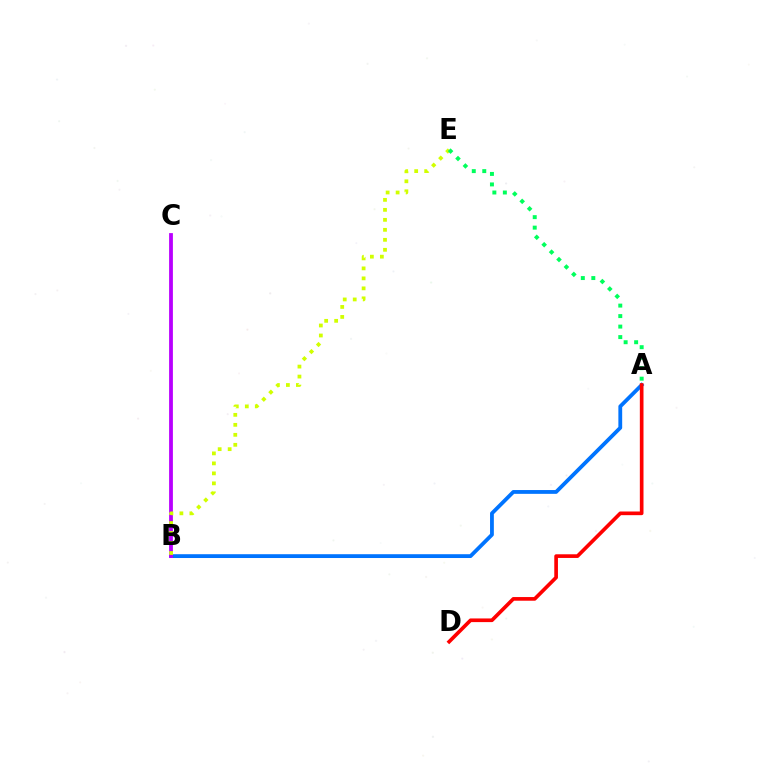{('A', 'B'): [{'color': '#0074ff', 'line_style': 'solid', 'thickness': 2.74}], ('B', 'C'): [{'color': '#b900ff', 'line_style': 'solid', 'thickness': 2.73}], ('B', 'E'): [{'color': '#d1ff00', 'line_style': 'dotted', 'thickness': 2.71}], ('A', 'E'): [{'color': '#00ff5c', 'line_style': 'dotted', 'thickness': 2.85}], ('A', 'D'): [{'color': '#ff0000', 'line_style': 'solid', 'thickness': 2.64}]}